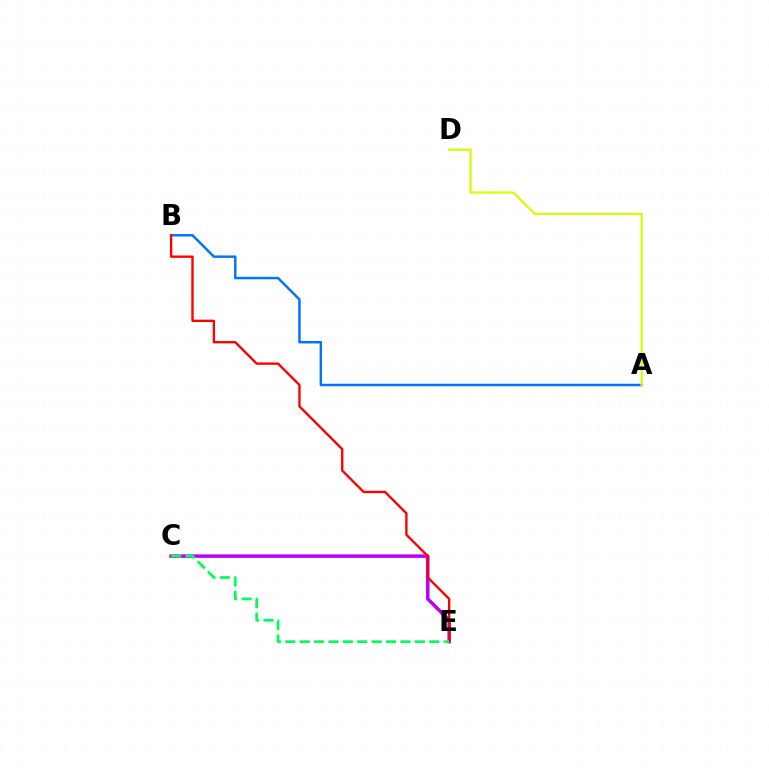{('A', 'B'): [{'color': '#0074ff', 'line_style': 'solid', 'thickness': 1.78}], ('A', 'D'): [{'color': '#d1ff00', 'line_style': 'solid', 'thickness': 1.59}], ('C', 'E'): [{'color': '#b900ff', 'line_style': 'solid', 'thickness': 2.53}, {'color': '#00ff5c', 'line_style': 'dashed', 'thickness': 1.96}], ('B', 'E'): [{'color': '#ff0000', 'line_style': 'solid', 'thickness': 1.69}]}